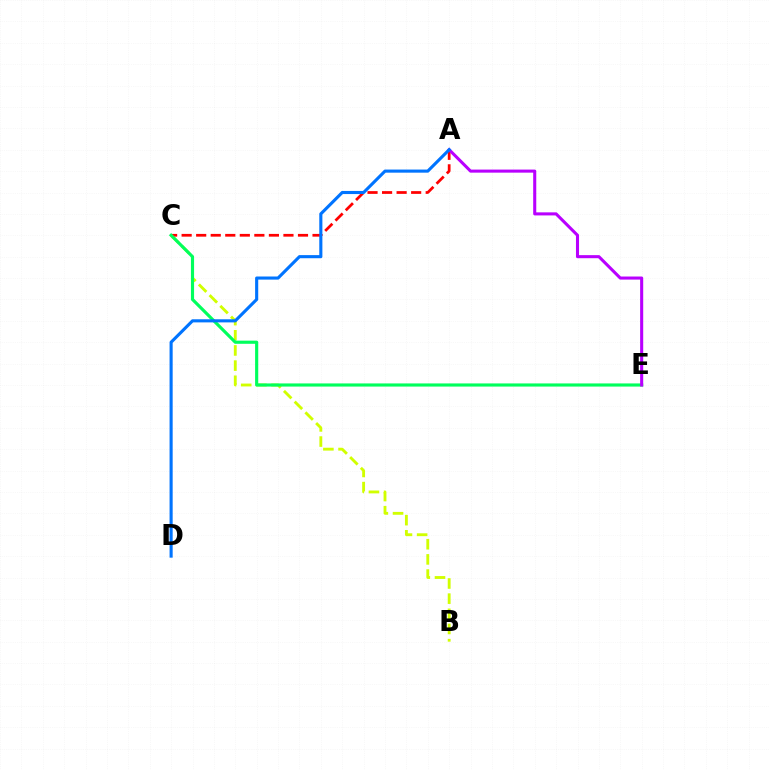{('B', 'C'): [{'color': '#d1ff00', 'line_style': 'dashed', 'thickness': 2.06}], ('A', 'C'): [{'color': '#ff0000', 'line_style': 'dashed', 'thickness': 1.98}], ('C', 'E'): [{'color': '#00ff5c', 'line_style': 'solid', 'thickness': 2.27}], ('A', 'E'): [{'color': '#b900ff', 'line_style': 'solid', 'thickness': 2.21}], ('A', 'D'): [{'color': '#0074ff', 'line_style': 'solid', 'thickness': 2.24}]}